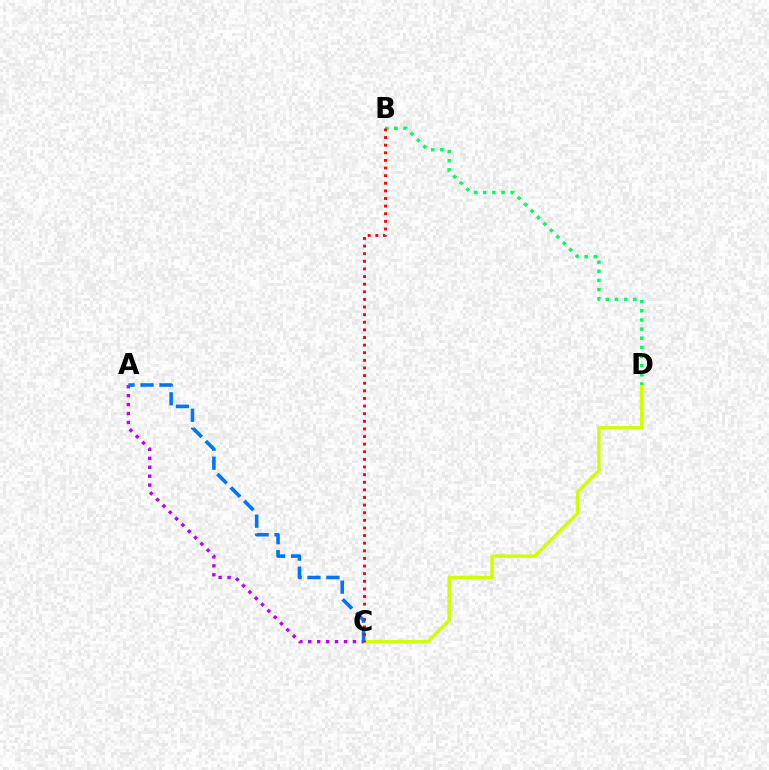{('C', 'D'): [{'color': '#d1ff00', 'line_style': 'solid', 'thickness': 2.46}], ('B', 'D'): [{'color': '#00ff5c', 'line_style': 'dotted', 'thickness': 2.48}], ('A', 'C'): [{'color': '#b900ff', 'line_style': 'dotted', 'thickness': 2.43}, {'color': '#0074ff', 'line_style': 'dashed', 'thickness': 2.57}], ('B', 'C'): [{'color': '#ff0000', 'line_style': 'dotted', 'thickness': 2.07}]}